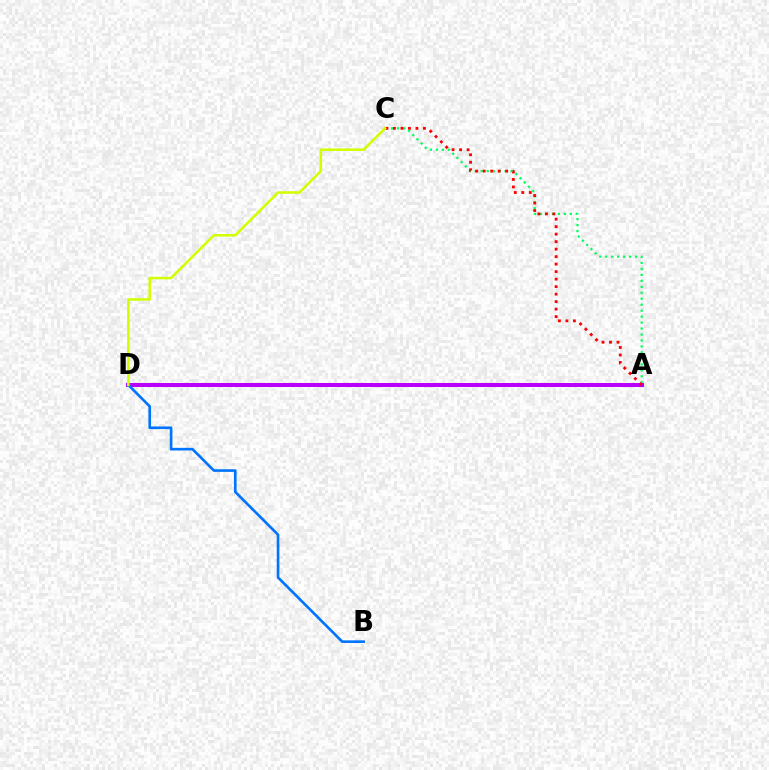{('A', 'C'): [{'color': '#00ff5c', 'line_style': 'dotted', 'thickness': 1.62}, {'color': '#ff0000', 'line_style': 'dotted', 'thickness': 2.04}], ('A', 'D'): [{'color': '#b900ff', 'line_style': 'solid', 'thickness': 2.89}], ('B', 'D'): [{'color': '#0074ff', 'line_style': 'solid', 'thickness': 1.9}], ('C', 'D'): [{'color': '#d1ff00', 'line_style': 'solid', 'thickness': 1.83}]}